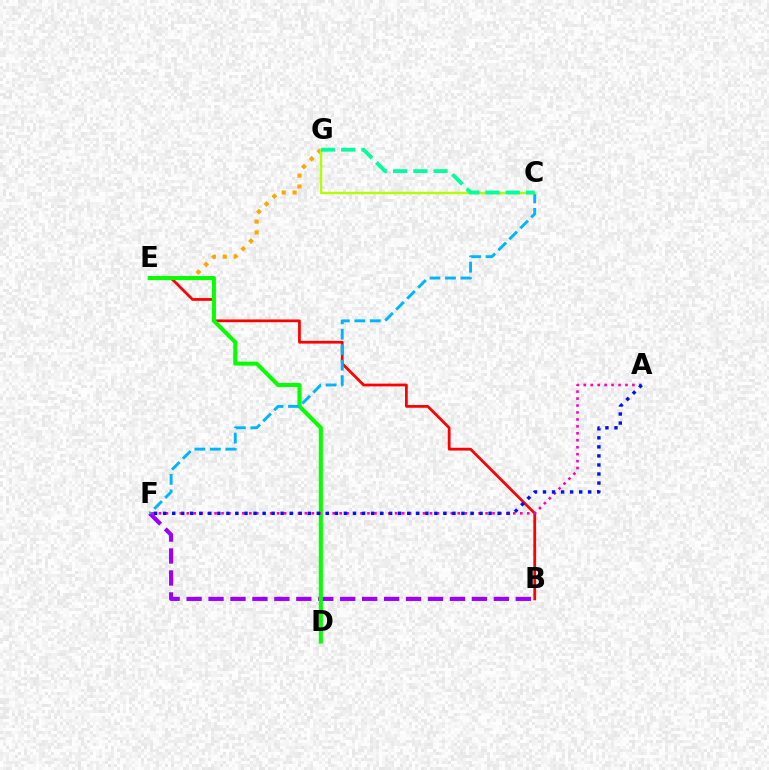{('B', 'E'): [{'color': '#ff0000', 'line_style': 'solid', 'thickness': 1.99}], ('B', 'F'): [{'color': '#9b00ff', 'line_style': 'dashed', 'thickness': 2.98}], ('E', 'G'): [{'color': '#ffa500', 'line_style': 'dotted', 'thickness': 2.96}], ('D', 'E'): [{'color': '#08ff00', 'line_style': 'solid', 'thickness': 2.92}], ('C', 'F'): [{'color': '#00b5ff', 'line_style': 'dashed', 'thickness': 2.1}], ('C', 'G'): [{'color': '#b3ff00', 'line_style': 'solid', 'thickness': 1.75}, {'color': '#00ff9d', 'line_style': 'dashed', 'thickness': 2.75}], ('A', 'F'): [{'color': '#ff00bd', 'line_style': 'dotted', 'thickness': 1.89}, {'color': '#0010ff', 'line_style': 'dotted', 'thickness': 2.46}]}